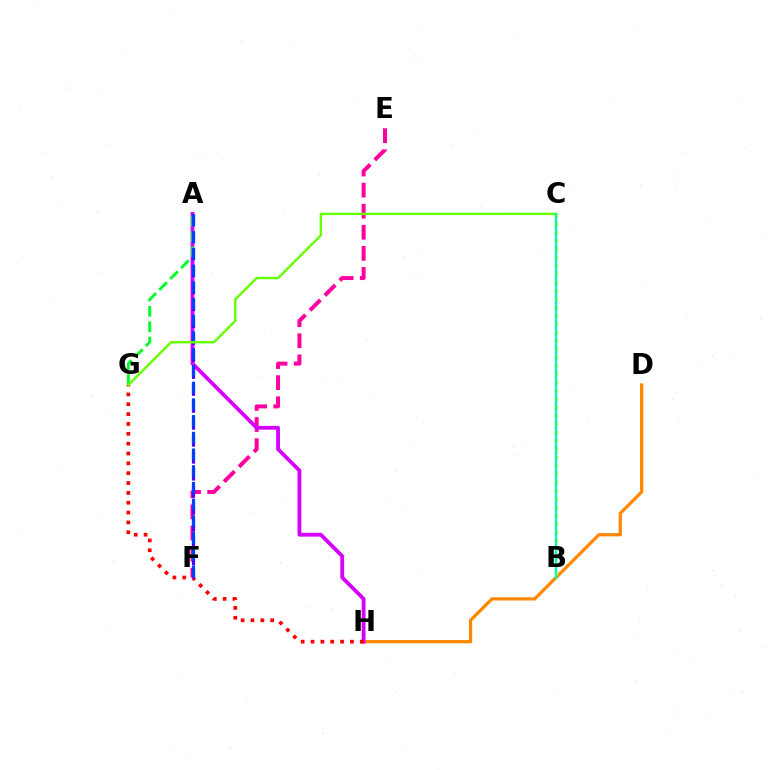{('D', 'H'): [{'color': '#ff8800', 'line_style': 'solid', 'thickness': 2.34}], ('B', 'C'): [{'color': '#00c7ff', 'line_style': 'dotted', 'thickness': 1.7}, {'color': '#eeff00', 'line_style': 'dotted', 'thickness': 2.26}, {'color': '#00ffaf', 'line_style': 'solid', 'thickness': 1.63}], ('E', 'F'): [{'color': '#ff00a0', 'line_style': 'dashed', 'thickness': 2.86}], ('A', 'H'): [{'color': '#d600ff', 'line_style': 'solid', 'thickness': 2.75}], ('A', 'G'): [{'color': '#00ff27', 'line_style': 'dashed', 'thickness': 2.1}], ('G', 'H'): [{'color': '#ff0000', 'line_style': 'dotted', 'thickness': 2.68}], ('A', 'F'): [{'color': '#4f00ff', 'line_style': 'dashed', 'thickness': 2.3}, {'color': '#003fff', 'line_style': 'dashed', 'thickness': 2.27}], ('C', 'G'): [{'color': '#66ff00', 'line_style': 'solid', 'thickness': 1.72}]}